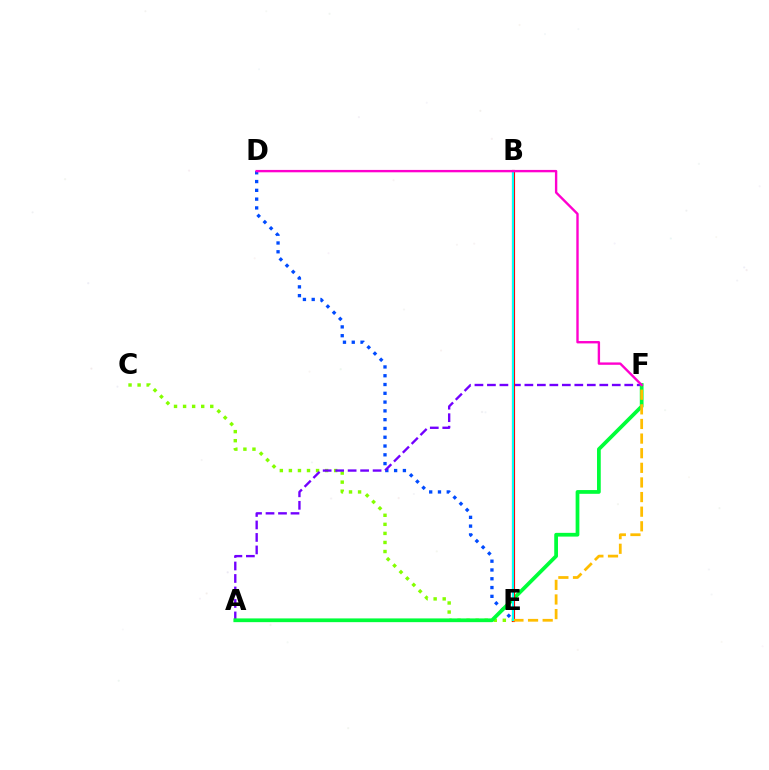{('D', 'E'): [{'color': '#004bff', 'line_style': 'dotted', 'thickness': 2.39}], ('C', 'E'): [{'color': '#84ff00', 'line_style': 'dotted', 'thickness': 2.46}], ('A', 'F'): [{'color': '#7200ff', 'line_style': 'dashed', 'thickness': 1.7}, {'color': '#00ff39', 'line_style': 'solid', 'thickness': 2.7}], ('B', 'E'): [{'color': '#ff0000', 'line_style': 'solid', 'thickness': 2.25}, {'color': '#00fff6', 'line_style': 'solid', 'thickness': 1.51}], ('E', 'F'): [{'color': '#ffbd00', 'line_style': 'dashed', 'thickness': 1.99}], ('D', 'F'): [{'color': '#ff00cf', 'line_style': 'solid', 'thickness': 1.71}]}